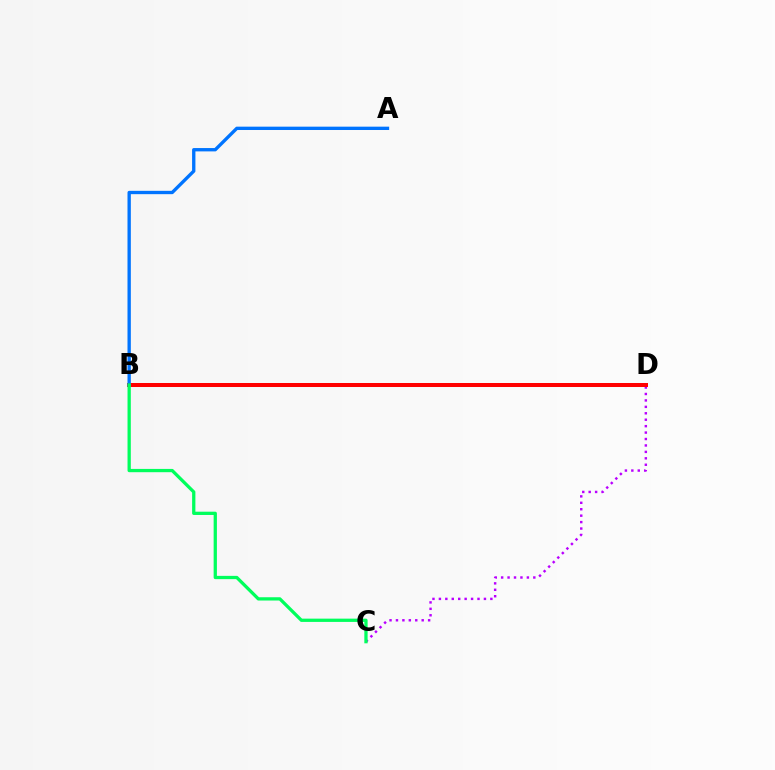{('C', 'D'): [{'color': '#b900ff', 'line_style': 'dotted', 'thickness': 1.75}], ('B', 'D'): [{'color': '#d1ff00', 'line_style': 'dashed', 'thickness': 2.81}, {'color': '#ff0000', 'line_style': 'solid', 'thickness': 2.88}], ('A', 'B'): [{'color': '#0074ff', 'line_style': 'solid', 'thickness': 2.4}], ('B', 'C'): [{'color': '#00ff5c', 'line_style': 'solid', 'thickness': 2.36}]}